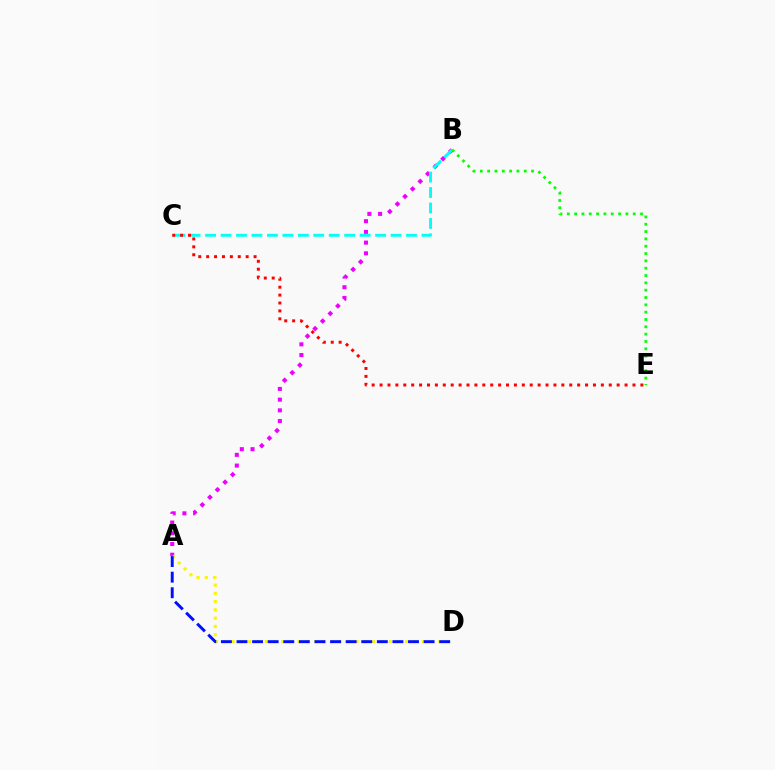{('A', 'B'): [{'color': '#ee00ff', 'line_style': 'dotted', 'thickness': 2.91}], ('A', 'D'): [{'color': '#fcf500', 'line_style': 'dotted', 'thickness': 2.25}, {'color': '#0010ff', 'line_style': 'dashed', 'thickness': 2.12}], ('B', 'C'): [{'color': '#00fff6', 'line_style': 'dashed', 'thickness': 2.1}], ('B', 'E'): [{'color': '#08ff00', 'line_style': 'dotted', 'thickness': 1.99}], ('C', 'E'): [{'color': '#ff0000', 'line_style': 'dotted', 'thickness': 2.15}]}